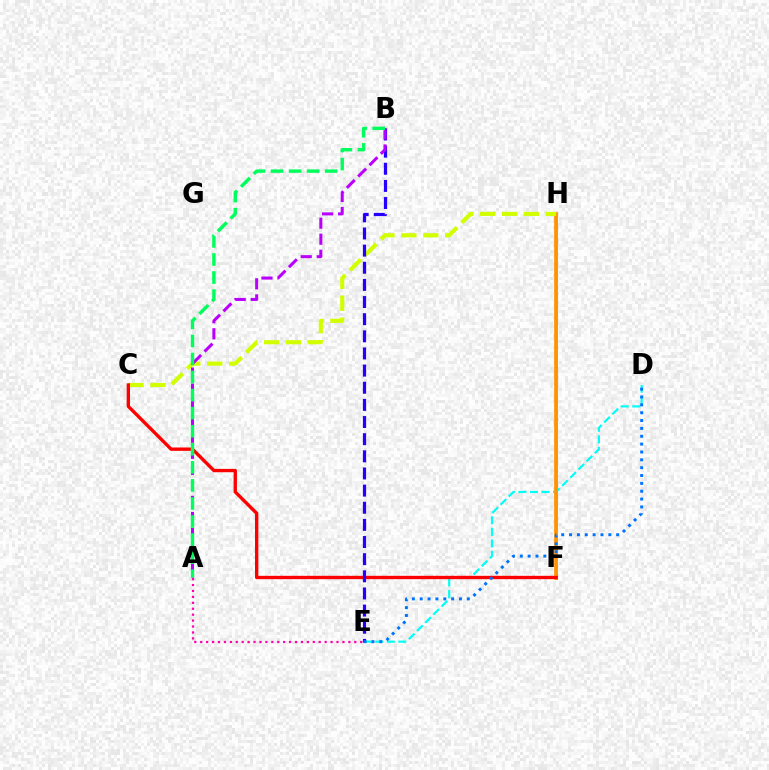{('F', 'H'): [{'color': '#3dff00', 'line_style': 'solid', 'thickness': 1.85}, {'color': '#ff9400', 'line_style': 'solid', 'thickness': 2.67}], ('D', 'E'): [{'color': '#00fff6', 'line_style': 'dashed', 'thickness': 1.57}, {'color': '#0074ff', 'line_style': 'dotted', 'thickness': 2.13}], ('C', 'H'): [{'color': '#d1ff00', 'line_style': 'dashed', 'thickness': 2.98}], ('A', 'E'): [{'color': '#ff00ac', 'line_style': 'dotted', 'thickness': 1.61}], ('C', 'F'): [{'color': '#ff0000', 'line_style': 'solid', 'thickness': 2.42}], ('B', 'E'): [{'color': '#2500ff', 'line_style': 'dashed', 'thickness': 2.33}], ('A', 'B'): [{'color': '#b900ff', 'line_style': 'dashed', 'thickness': 2.18}, {'color': '#00ff5c', 'line_style': 'dashed', 'thickness': 2.45}]}